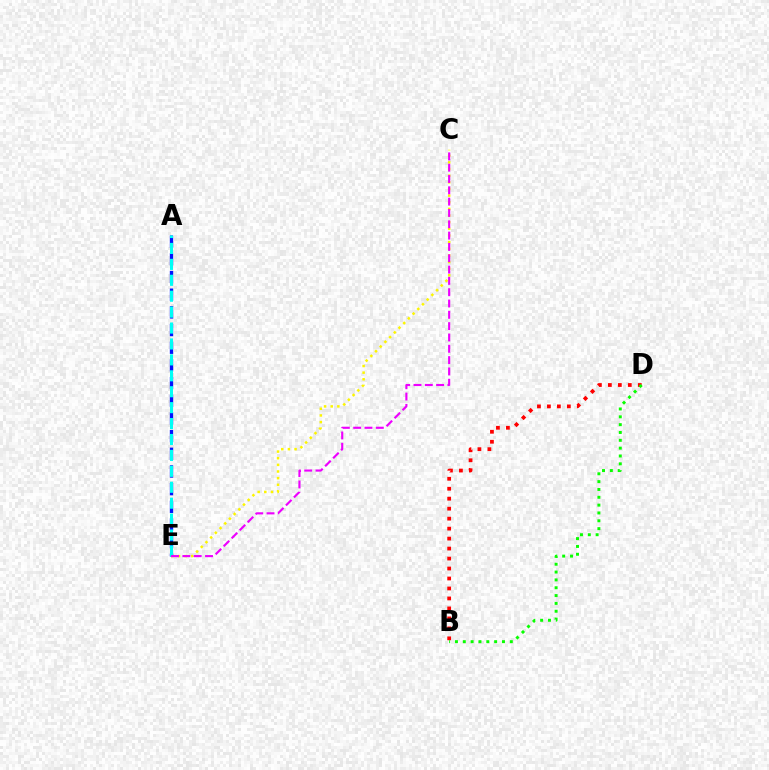{('B', 'D'): [{'color': '#ff0000', 'line_style': 'dotted', 'thickness': 2.71}, {'color': '#08ff00', 'line_style': 'dotted', 'thickness': 2.13}], ('C', 'E'): [{'color': '#fcf500', 'line_style': 'dotted', 'thickness': 1.8}, {'color': '#ee00ff', 'line_style': 'dashed', 'thickness': 1.54}], ('A', 'E'): [{'color': '#0010ff', 'line_style': 'dashed', 'thickness': 2.4}, {'color': '#00fff6', 'line_style': 'dashed', 'thickness': 2.16}]}